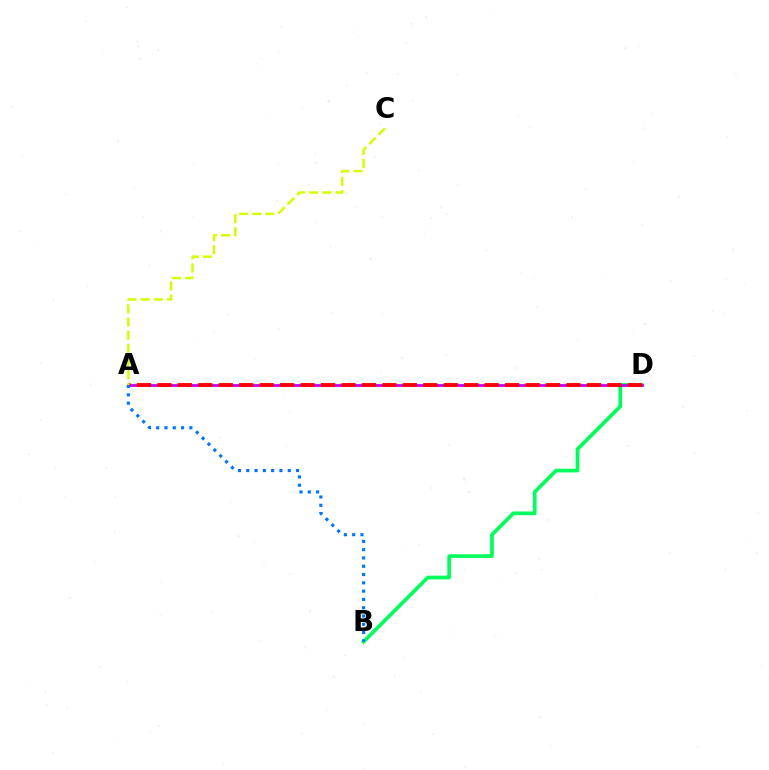{('B', 'D'): [{'color': '#00ff5c', 'line_style': 'solid', 'thickness': 2.68}], ('A', 'D'): [{'color': '#b900ff', 'line_style': 'solid', 'thickness': 1.97}, {'color': '#ff0000', 'line_style': 'dashed', 'thickness': 2.78}], ('A', 'B'): [{'color': '#0074ff', 'line_style': 'dotted', 'thickness': 2.25}], ('A', 'C'): [{'color': '#d1ff00', 'line_style': 'dashed', 'thickness': 1.79}]}